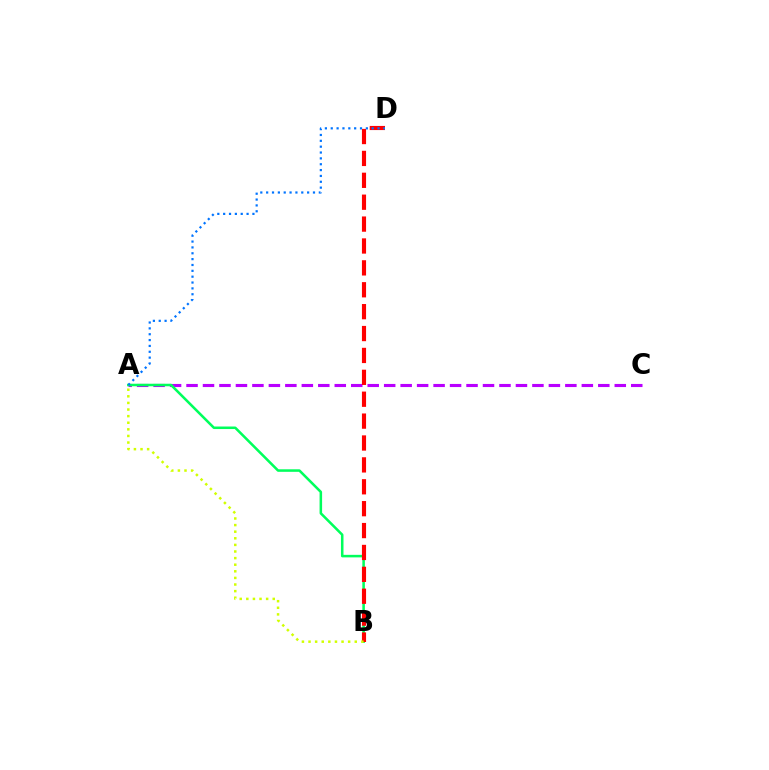{('A', 'C'): [{'color': '#b900ff', 'line_style': 'dashed', 'thickness': 2.24}], ('A', 'B'): [{'color': '#00ff5c', 'line_style': 'solid', 'thickness': 1.82}, {'color': '#d1ff00', 'line_style': 'dotted', 'thickness': 1.79}], ('B', 'D'): [{'color': '#ff0000', 'line_style': 'dashed', 'thickness': 2.97}], ('A', 'D'): [{'color': '#0074ff', 'line_style': 'dotted', 'thickness': 1.59}]}